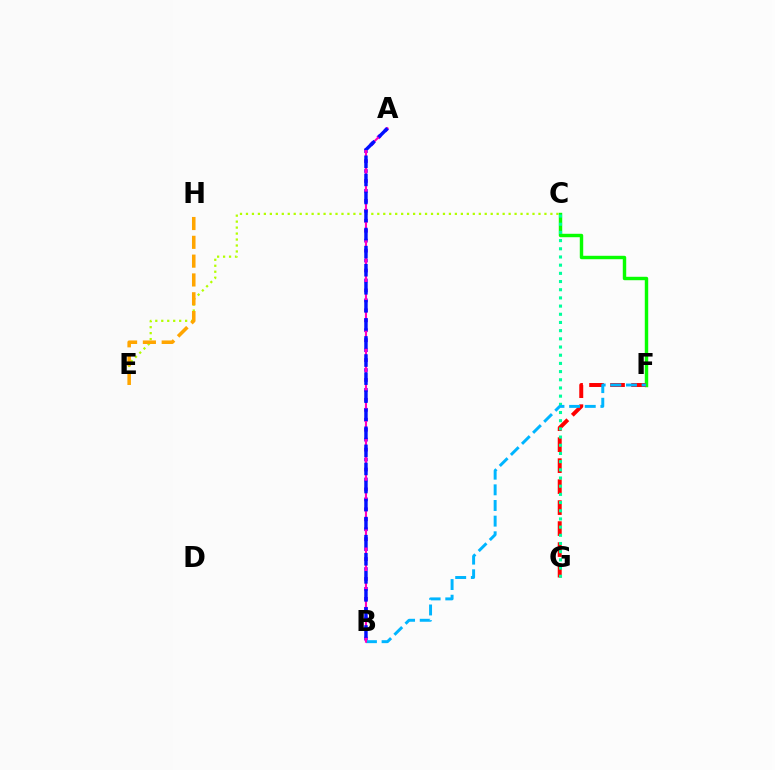{('C', 'E'): [{'color': '#b3ff00', 'line_style': 'dotted', 'thickness': 1.62}], ('A', 'B'): [{'color': '#9b00ff', 'line_style': 'dotted', 'thickness': 2.7}, {'color': '#ff00bd', 'line_style': 'solid', 'thickness': 1.52}, {'color': '#0010ff', 'line_style': 'dashed', 'thickness': 2.45}], ('C', 'F'): [{'color': '#08ff00', 'line_style': 'solid', 'thickness': 2.47}], ('F', 'G'): [{'color': '#ff0000', 'line_style': 'dashed', 'thickness': 2.85}], ('C', 'G'): [{'color': '#00ff9d', 'line_style': 'dotted', 'thickness': 2.22}], ('B', 'F'): [{'color': '#00b5ff', 'line_style': 'dashed', 'thickness': 2.13}], ('E', 'H'): [{'color': '#ffa500', 'line_style': 'dashed', 'thickness': 2.56}]}